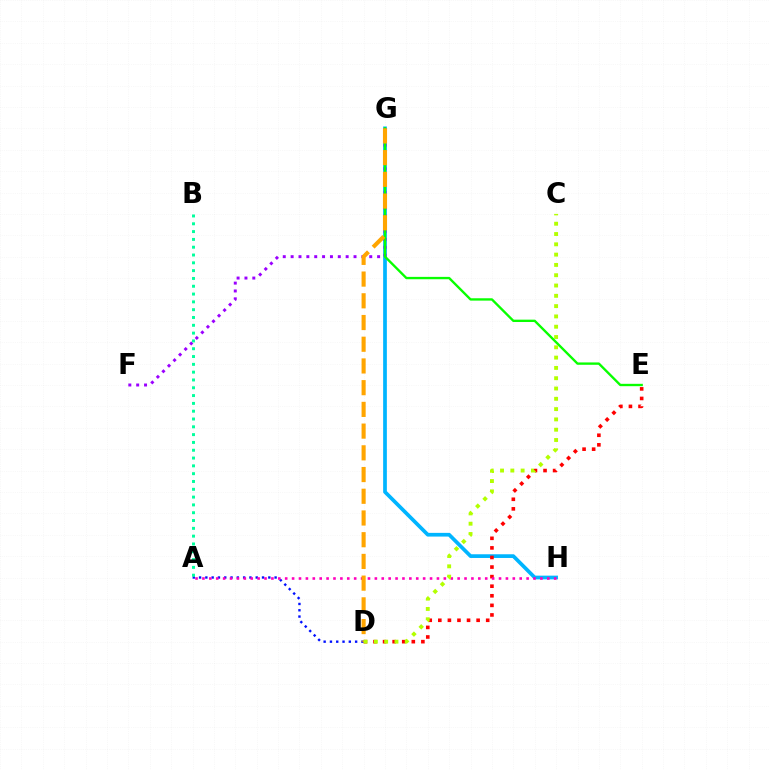{('G', 'H'): [{'color': '#00b5ff', 'line_style': 'solid', 'thickness': 2.67}], ('A', 'D'): [{'color': '#0010ff', 'line_style': 'dotted', 'thickness': 1.71}], ('D', 'E'): [{'color': '#ff0000', 'line_style': 'dotted', 'thickness': 2.6}], ('F', 'G'): [{'color': '#9b00ff', 'line_style': 'dotted', 'thickness': 2.14}], ('E', 'G'): [{'color': '#08ff00', 'line_style': 'solid', 'thickness': 1.7}], ('A', 'H'): [{'color': '#ff00bd', 'line_style': 'dotted', 'thickness': 1.87}], ('A', 'B'): [{'color': '#00ff9d', 'line_style': 'dotted', 'thickness': 2.12}], ('D', 'G'): [{'color': '#ffa500', 'line_style': 'dashed', 'thickness': 2.95}], ('C', 'D'): [{'color': '#b3ff00', 'line_style': 'dotted', 'thickness': 2.8}]}